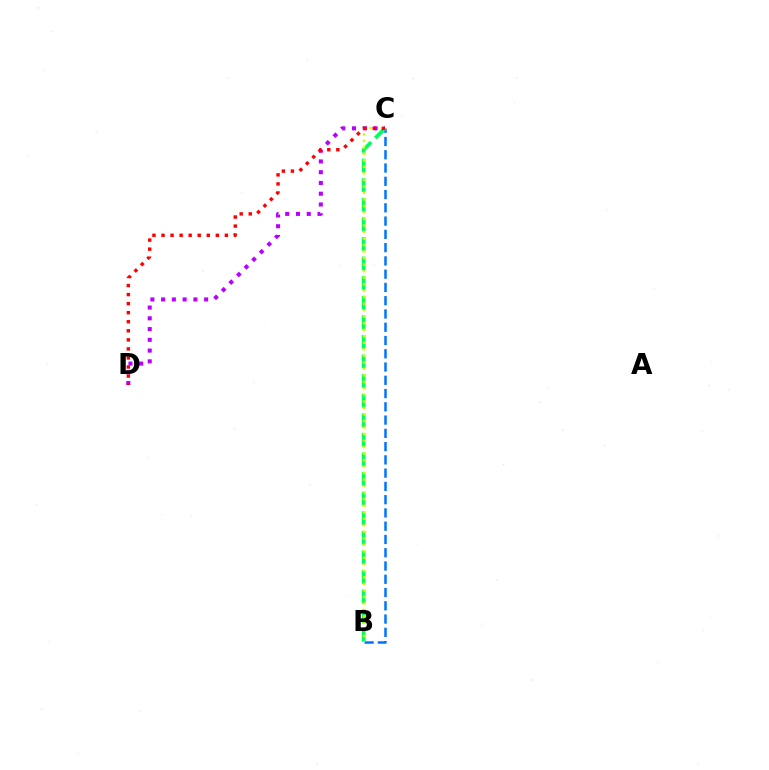{('B', 'C'): [{'color': '#0074ff', 'line_style': 'dashed', 'thickness': 1.8}, {'color': '#00ff5c', 'line_style': 'dashed', 'thickness': 2.66}, {'color': '#d1ff00', 'line_style': 'dotted', 'thickness': 1.77}], ('C', 'D'): [{'color': '#b900ff', 'line_style': 'dotted', 'thickness': 2.92}, {'color': '#ff0000', 'line_style': 'dotted', 'thickness': 2.46}]}